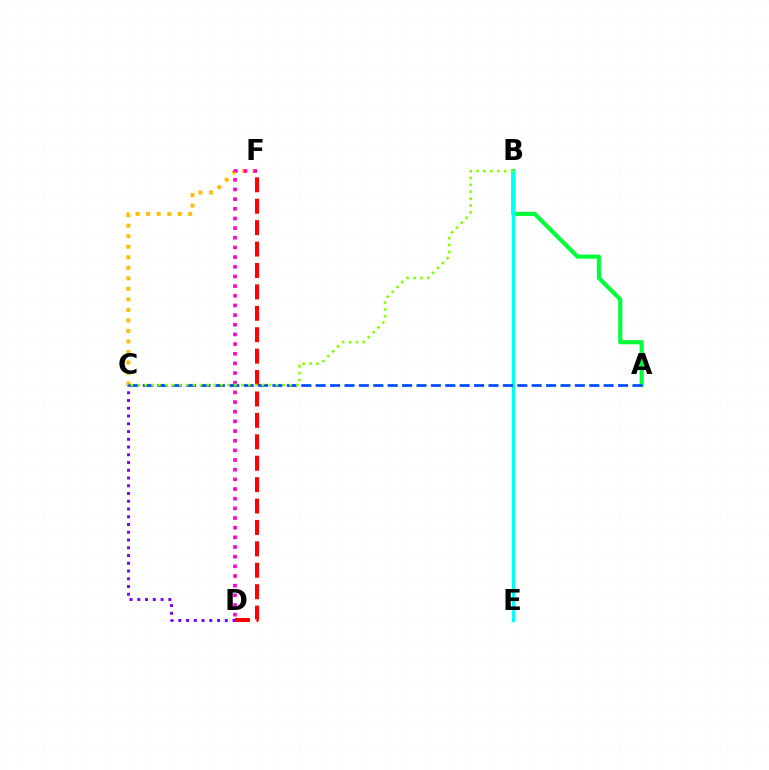{('A', 'B'): [{'color': '#00ff39', 'line_style': 'solid', 'thickness': 2.98}], ('C', 'F'): [{'color': '#ffbd00', 'line_style': 'dotted', 'thickness': 2.86}], ('B', 'E'): [{'color': '#00fff6', 'line_style': 'solid', 'thickness': 2.38}], ('C', 'D'): [{'color': '#7200ff', 'line_style': 'dotted', 'thickness': 2.11}], ('A', 'C'): [{'color': '#004bff', 'line_style': 'dashed', 'thickness': 1.96}], ('D', 'F'): [{'color': '#ff0000', 'line_style': 'dashed', 'thickness': 2.91}, {'color': '#ff00cf', 'line_style': 'dotted', 'thickness': 2.63}], ('B', 'C'): [{'color': '#84ff00', 'line_style': 'dotted', 'thickness': 1.88}]}